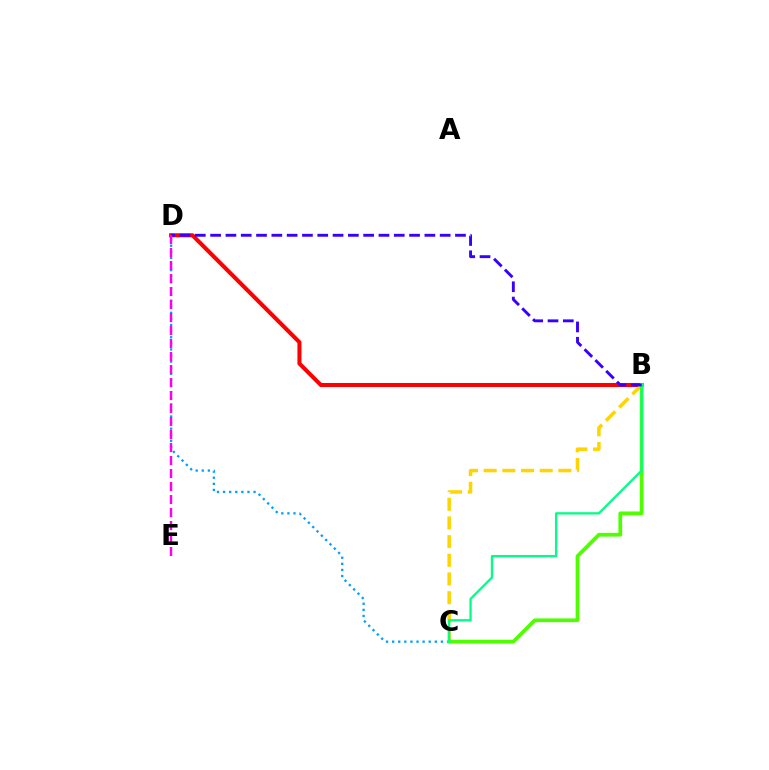{('B', 'D'): [{'color': '#ff0000', 'line_style': 'solid', 'thickness': 2.91}, {'color': '#3700ff', 'line_style': 'dashed', 'thickness': 2.08}], ('C', 'D'): [{'color': '#009eff', 'line_style': 'dotted', 'thickness': 1.66}], ('B', 'C'): [{'color': '#ffd500', 'line_style': 'dashed', 'thickness': 2.54}, {'color': '#4fff00', 'line_style': 'solid', 'thickness': 2.68}, {'color': '#00ff86', 'line_style': 'solid', 'thickness': 1.64}], ('D', 'E'): [{'color': '#ff00ed', 'line_style': 'dashed', 'thickness': 1.77}]}